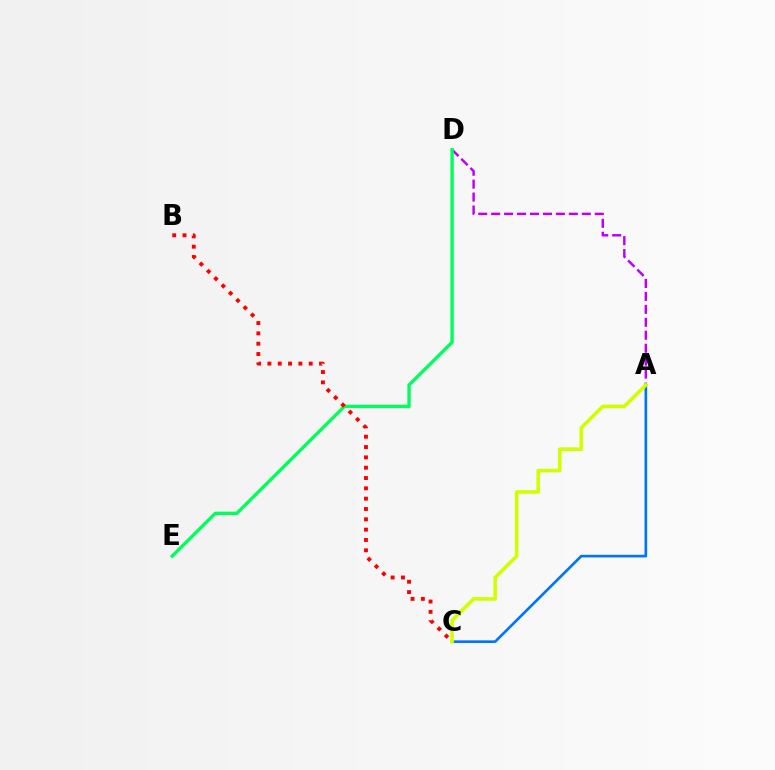{('A', 'C'): [{'color': '#0074ff', 'line_style': 'solid', 'thickness': 1.9}, {'color': '#d1ff00', 'line_style': 'solid', 'thickness': 2.6}], ('A', 'D'): [{'color': '#b900ff', 'line_style': 'dashed', 'thickness': 1.76}], ('D', 'E'): [{'color': '#00ff5c', 'line_style': 'solid', 'thickness': 2.41}], ('B', 'C'): [{'color': '#ff0000', 'line_style': 'dotted', 'thickness': 2.81}]}